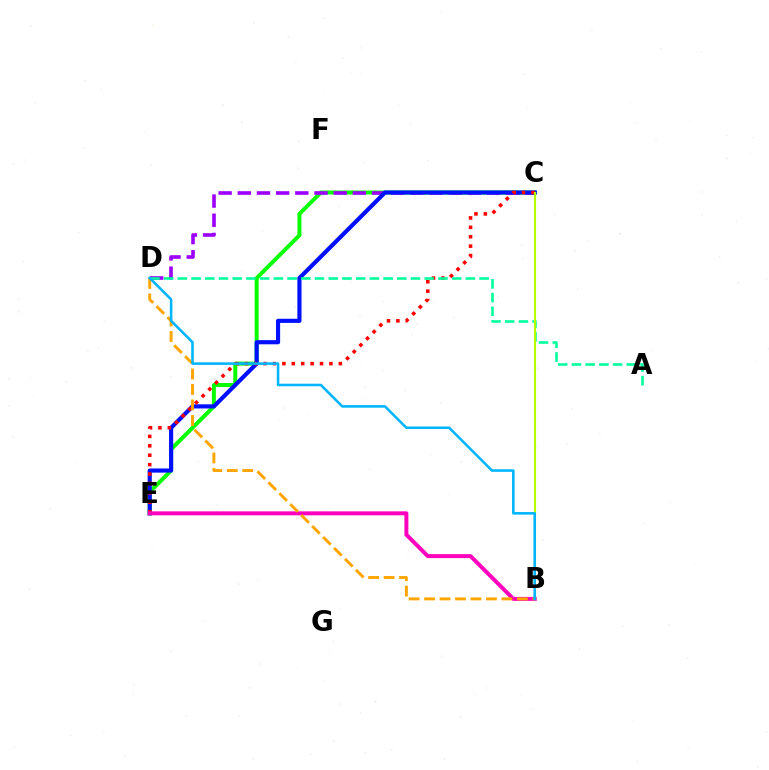{('C', 'E'): [{'color': '#08ff00', 'line_style': 'solid', 'thickness': 2.86}, {'color': '#0010ff', 'line_style': 'solid', 'thickness': 2.99}, {'color': '#ff0000', 'line_style': 'dotted', 'thickness': 2.56}], ('C', 'D'): [{'color': '#9b00ff', 'line_style': 'dashed', 'thickness': 2.61}], ('A', 'D'): [{'color': '#00ff9d', 'line_style': 'dashed', 'thickness': 1.86}], ('B', 'E'): [{'color': '#ff00bd', 'line_style': 'solid', 'thickness': 2.86}], ('B', 'D'): [{'color': '#ffa500', 'line_style': 'dashed', 'thickness': 2.1}, {'color': '#00b5ff', 'line_style': 'solid', 'thickness': 1.85}], ('B', 'C'): [{'color': '#b3ff00', 'line_style': 'solid', 'thickness': 1.52}]}